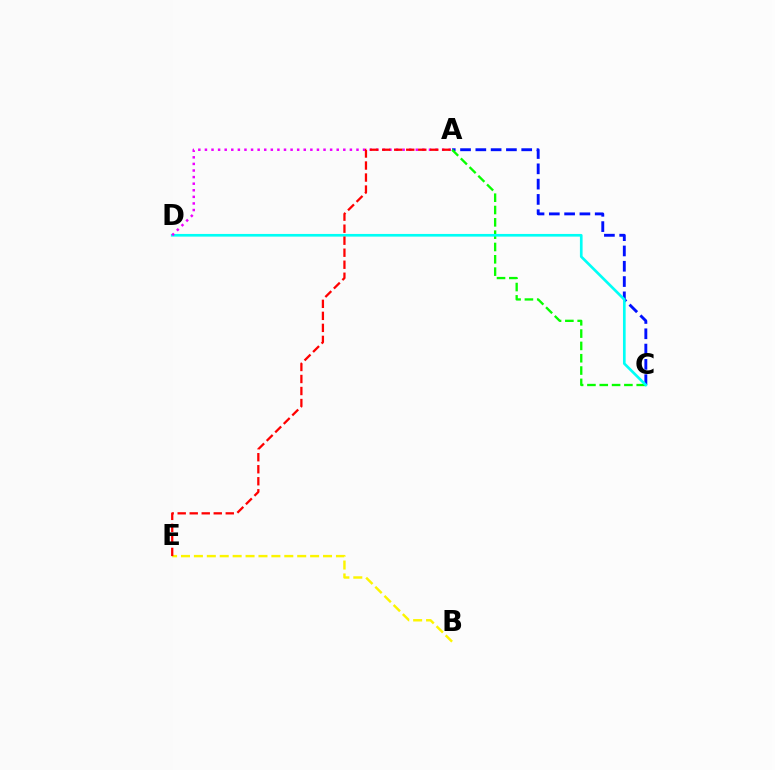{('A', 'C'): [{'color': '#0010ff', 'line_style': 'dashed', 'thickness': 2.08}, {'color': '#08ff00', 'line_style': 'dashed', 'thickness': 1.67}], ('C', 'D'): [{'color': '#00fff6', 'line_style': 'solid', 'thickness': 1.92}], ('A', 'D'): [{'color': '#ee00ff', 'line_style': 'dotted', 'thickness': 1.79}], ('B', 'E'): [{'color': '#fcf500', 'line_style': 'dashed', 'thickness': 1.75}], ('A', 'E'): [{'color': '#ff0000', 'line_style': 'dashed', 'thickness': 1.63}]}